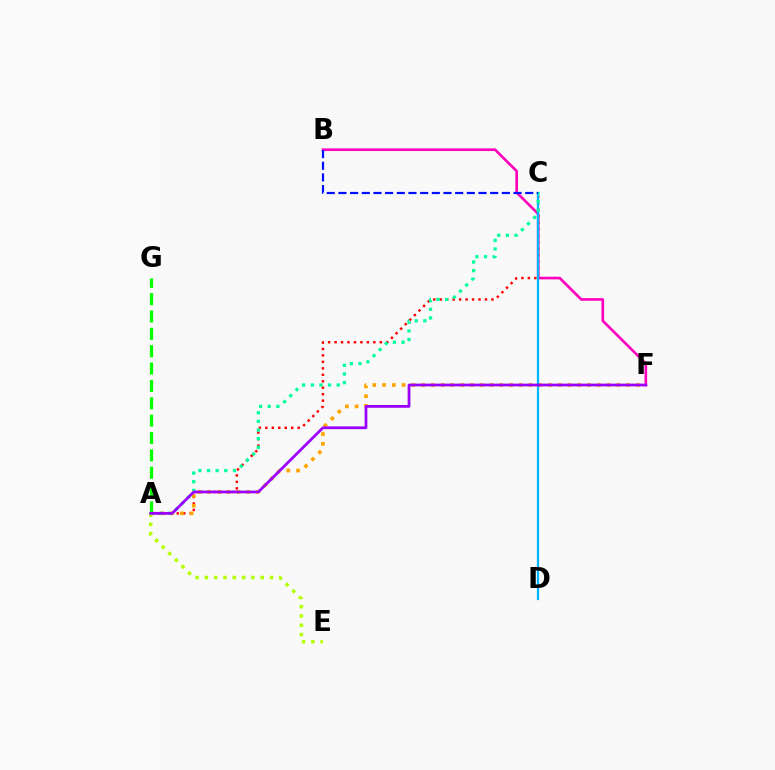{('B', 'F'): [{'color': '#ff00bd', 'line_style': 'solid', 'thickness': 1.91}], ('A', 'C'): [{'color': '#ff0000', 'line_style': 'dotted', 'thickness': 1.76}, {'color': '#00ff9d', 'line_style': 'dotted', 'thickness': 2.35}], ('A', 'F'): [{'color': '#ffa500', 'line_style': 'dotted', 'thickness': 2.65}, {'color': '#9b00ff', 'line_style': 'solid', 'thickness': 1.99}], ('C', 'D'): [{'color': '#00b5ff', 'line_style': 'solid', 'thickness': 1.62}], ('A', 'E'): [{'color': '#b3ff00', 'line_style': 'dotted', 'thickness': 2.53}], ('A', 'G'): [{'color': '#08ff00', 'line_style': 'dashed', 'thickness': 2.36}], ('B', 'C'): [{'color': '#0010ff', 'line_style': 'dashed', 'thickness': 1.59}]}